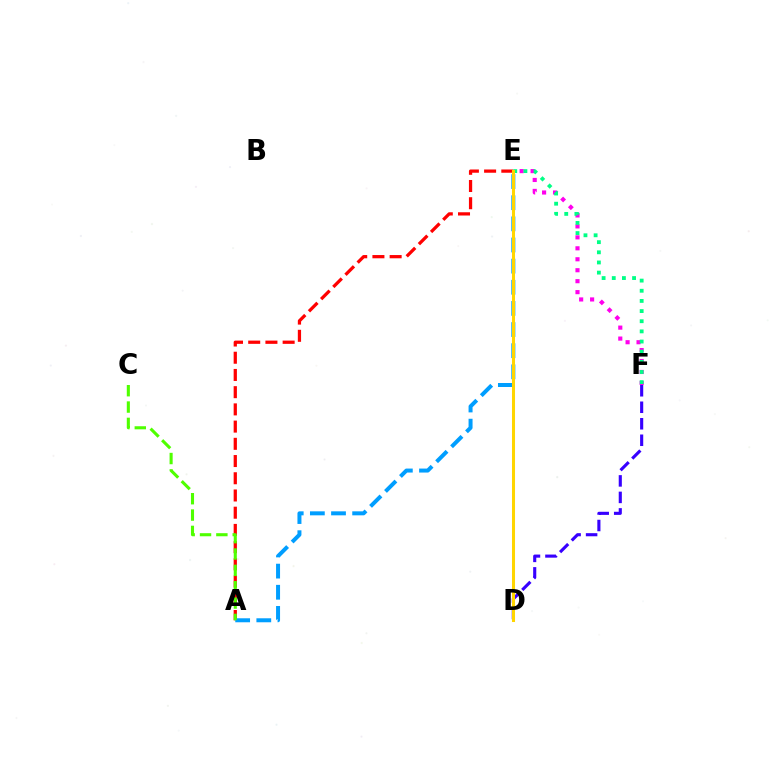{('D', 'F'): [{'color': '#3700ff', 'line_style': 'dashed', 'thickness': 2.24}], ('A', 'E'): [{'color': '#ff0000', 'line_style': 'dashed', 'thickness': 2.34}, {'color': '#009eff', 'line_style': 'dashed', 'thickness': 2.87}], ('E', 'F'): [{'color': '#ff00ed', 'line_style': 'dotted', 'thickness': 2.98}, {'color': '#00ff86', 'line_style': 'dotted', 'thickness': 2.76}], ('A', 'C'): [{'color': '#4fff00', 'line_style': 'dashed', 'thickness': 2.22}], ('D', 'E'): [{'color': '#ffd500', 'line_style': 'solid', 'thickness': 2.19}]}